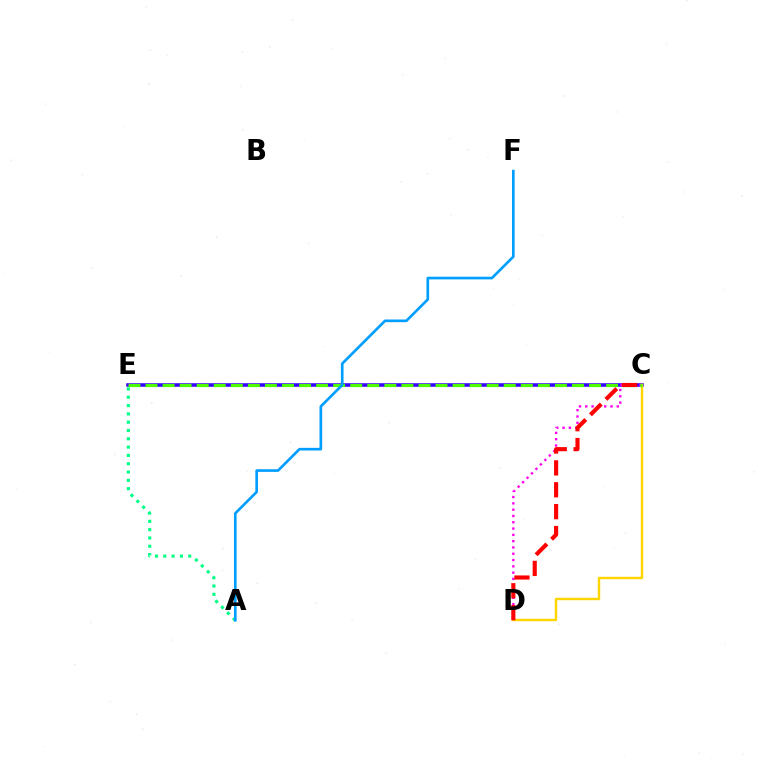{('C', 'E'): [{'color': '#3700ff', 'line_style': 'solid', 'thickness': 2.55}, {'color': '#4fff00', 'line_style': 'dashed', 'thickness': 2.32}], ('C', 'D'): [{'color': '#ff00ed', 'line_style': 'dotted', 'thickness': 1.71}, {'color': '#ffd500', 'line_style': 'solid', 'thickness': 1.75}, {'color': '#ff0000', 'line_style': 'dashed', 'thickness': 2.97}], ('A', 'E'): [{'color': '#00ff86', 'line_style': 'dotted', 'thickness': 2.26}], ('A', 'F'): [{'color': '#009eff', 'line_style': 'solid', 'thickness': 1.91}]}